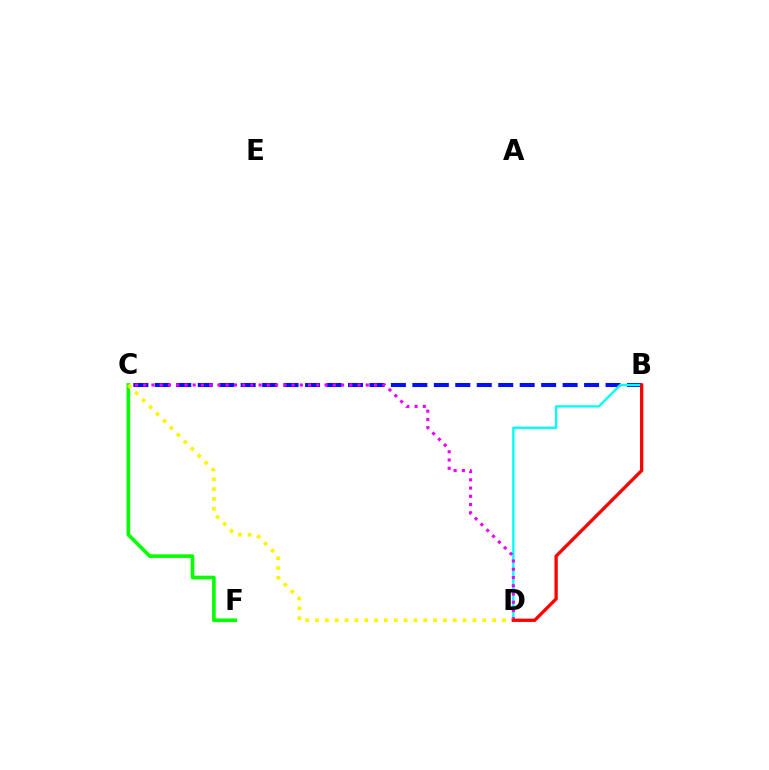{('B', 'C'): [{'color': '#0010ff', 'line_style': 'dashed', 'thickness': 2.92}], ('B', 'D'): [{'color': '#00fff6', 'line_style': 'solid', 'thickness': 1.69}, {'color': '#ff0000', 'line_style': 'solid', 'thickness': 2.38}], ('C', 'D'): [{'color': '#ee00ff', 'line_style': 'dotted', 'thickness': 2.24}, {'color': '#fcf500', 'line_style': 'dotted', 'thickness': 2.67}], ('C', 'F'): [{'color': '#08ff00', 'line_style': 'solid', 'thickness': 2.63}]}